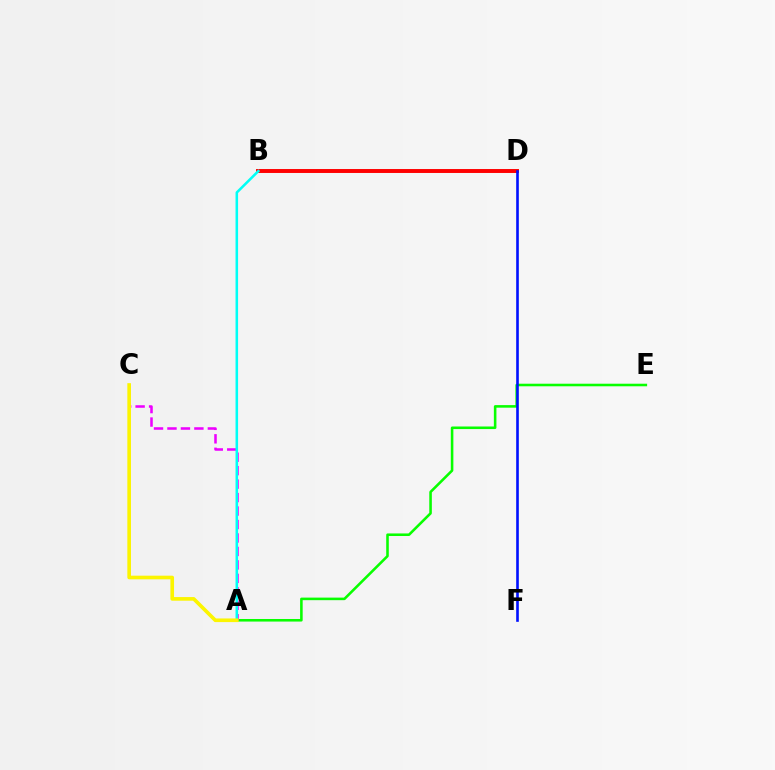{('A', 'E'): [{'color': '#08ff00', 'line_style': 'solid', 'thickness': 1.85}], ('B', 'D'): [{'color': '#ff0000', 'line_style': 'solid', 'thickness': 2.83}], ('A', 'C'): [{'color': '#ee00ff', 'line_style': 'dashed', 'thickness': 1.83}, {'color': '#fcf500', 'line_style': 'solid', 'thickness': 2.62}], ('A', 'B'): [{'color': '#00fff6', 'line_style': 'solid', 'thickness': 1.84}], ('D', 'F'): [{'color': '#0010ff', 'line_style': 'solid', 'thickness': 1.9}]}